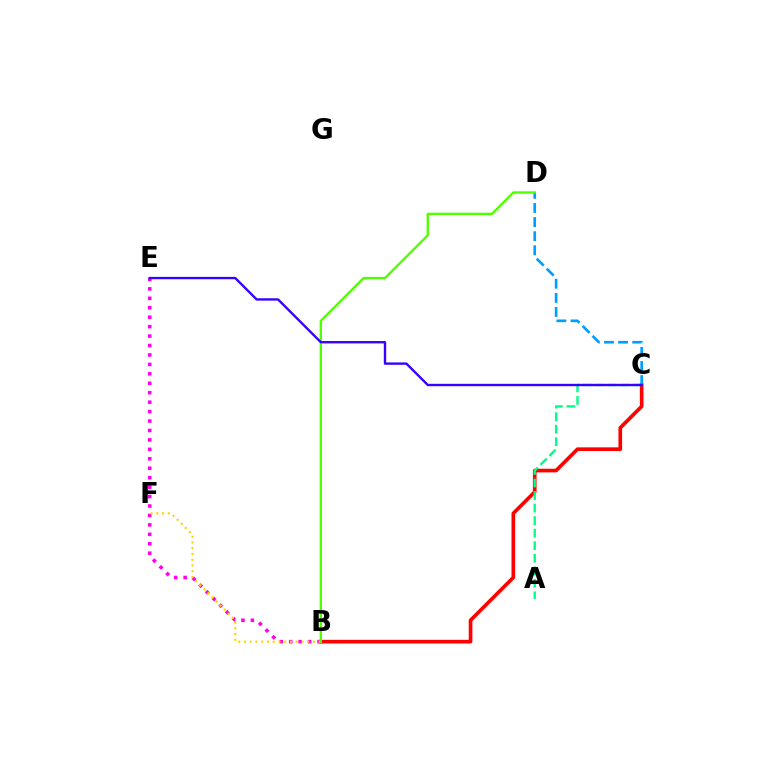{('B', 'C'): [{'color': '#ff0000', 'line_style': 'solid', 'thickness': 2.64}], ('B', 'E'): [{'color': '#ff00ed', 'line_style': 'dotted', 'thickness': 2.56}], ('C', 'D'): [{'color': '#009eff', 'line_style': 'dashed', 'thickness': 1.92}], ('A', 'C'): [{'color': '#00ff86', 'line_style': 'dashed', 'thickness': 1.7}], ('B', 'F'): [{'color': '#ffd500', 'line_style': 'dotted', 'thickness': 1.56}], ('B', 'D'): [{'color': '#4fff00', 'line_style': 'solid', 'thickness': 1.7}], ('C', 'E'): [{'color': '#3700ff', 'line_style': 'solid', 'thickness': 1.71}]}